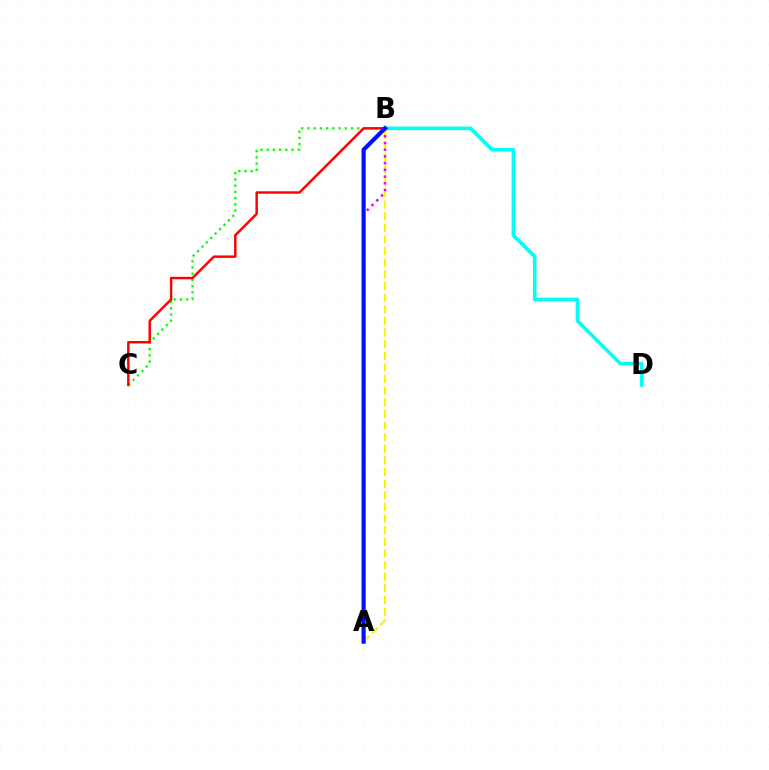{('A', 'B'): [{'color': '#fcf500', 'line_style': 'dashed', 'thickness': 1.58}, {'color': '#ee00ff', 'line_style': 'dotted', 'thickness': 1.82}, {'color': '#0010ff', 'line_style': 'solid', 'thickness': 2.99}], ('B', 'C'): [{'color': '#08ff00', 'line_style': 'dotted', 'thickness': 1.69}, {'color': '#ff0000', 'line_style': 'solid', 'thickness': 1.77}], ('B', 'D'): [{'color': '#00fff6', 'line_style': 'solid', 'thickness': 2.59}]}